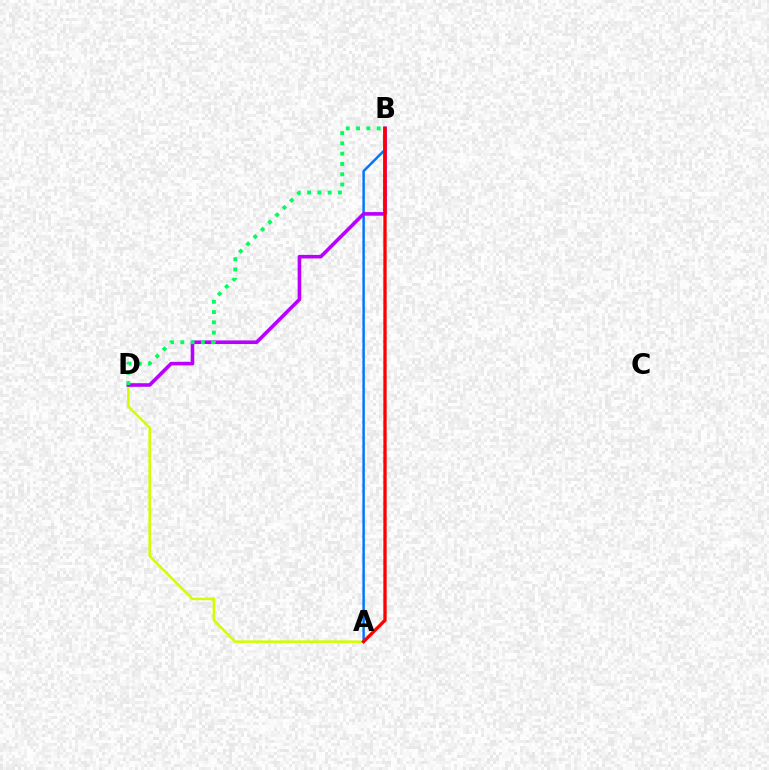{('A', 'D'): [{'color': '#d1ff00', 'line_style': 'solid', 'thickness': 1.85}], ('A', 'B'): [{'color': '#0074ff', 'line_style': 'solid', 'thickness': 1.77}, {'color': '#ff0000', 'line_style': 'solid', 'thickness': 2.39}], ('B', 'D'): [{'color': '#b900ff', 'line_style': 'solid', 'thickness': 2.59}, {'color': '#00ff5c', 'line_style': 'dotted', 'thickness': 2.8}]}